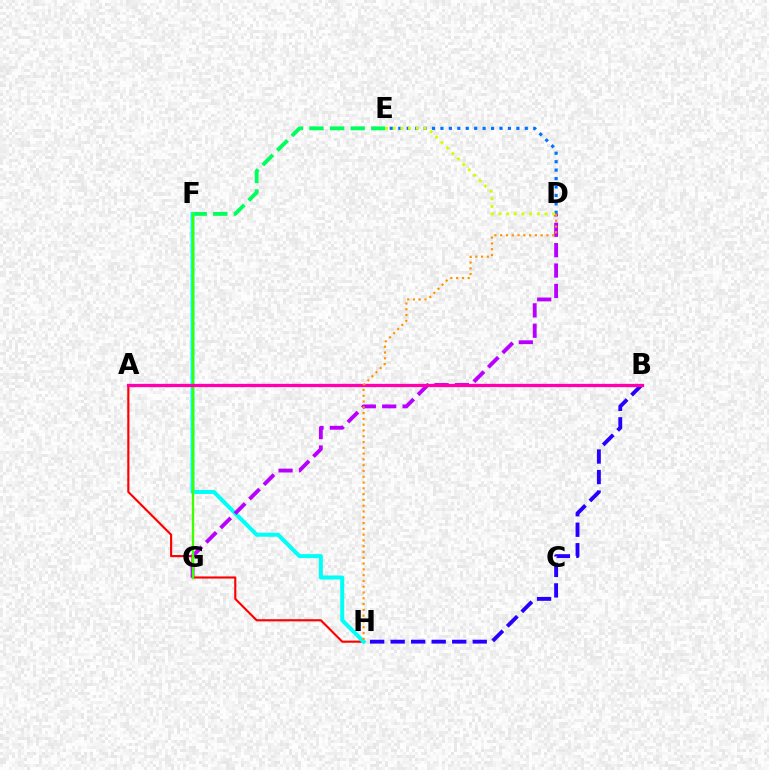{('E', 'F'): [{'color': '#00ff5c', 'line_style': 'dashed', 'thickness': 2.8}], ('A', 'H'): [{'color': '#ff0000', 'line_style': 'solid', 'thickness': 1.54}], ('B', 'H'): [{'color': '#2500ff', 'line_style': 'dashed', 'thickness': 2.79}], ('D', 'E'): [{'color': '#0074ff', 'line_style': 'dotted', 'thickness': 2.29}, {'color': '#d1ff00', 'line_style': 'dotted', 'thickness': 2.09}], ('F', 'H'): [{'color': '#00fff6', 'line_style': 'solid', 'thickness': 2.89}], ('D', 'G'): [{'color': '#b900ff', 'line_style': 'dashed', 'thickness': 2.77}], ('F', 'G'): [{'color': '#3dff00', 'line_style': 'solid', 'thickness': 1.69}], ('A', 'B'): [{'color': '#ff00ac', 'line_style': 'solid', 'thickness': 2.36}], ('D', 'H'): [{'color': '#ff9400', 'line_style': 'dotted', 'thickness': 1.57}]}